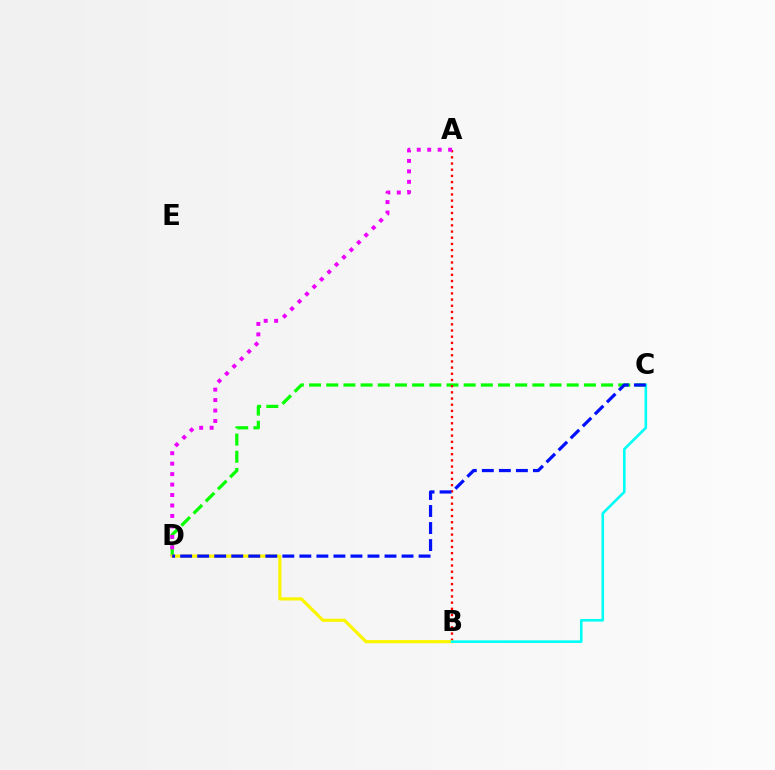{('C', 'D'): [{'color': '#08ff00', 'line_style': 'dashed', 'thickness': 2.33}, {'color': '#0010ff', 'line_style': 'dashed', 'thickness': 2.31}], ('A', 'B'): [{'color': '#ff0000', 'line_style': 'dotted', 'thickness': 1.68}], ('B', 'D'): [{'color': '#fcf500', 'line_style': 'solid', 'thickness': 2.29}], ('A', 'D'): [{'color': '#ee00ff', 'line_style': 'dotted', 'thickness': 2.84}], ('B', 'C'): [{'color': '#00fff6', 'line_style': 'solid', 'thickness': 1.87}]}